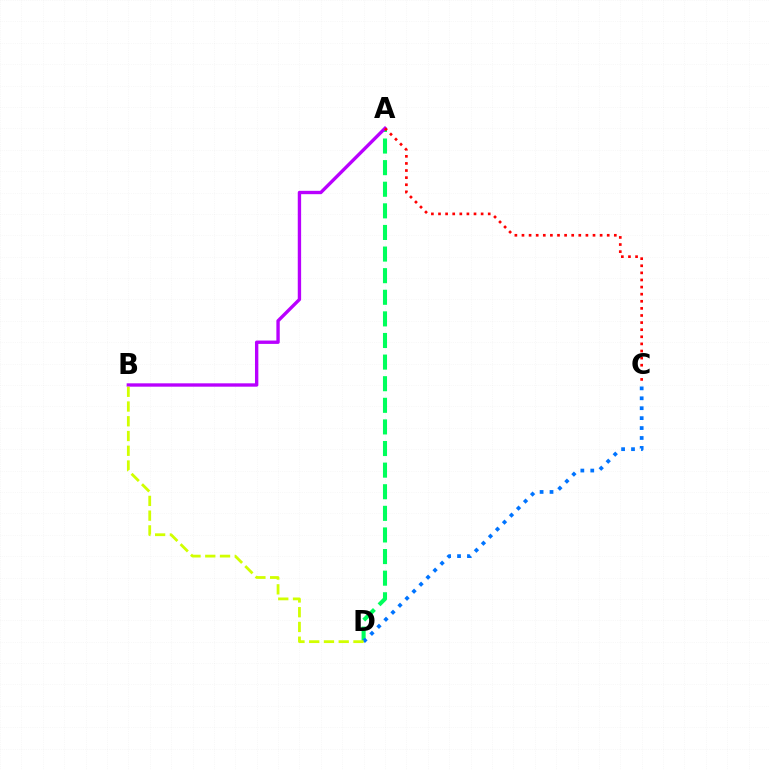{('A', 'D'): [{'color': '#00ff5c', 'line_style': 'dashed', 'thickness': 2.94}], ('A', 'B'): [{'color': '#b900ff', 'line_style': 'solid', 'thickness': 2.42}], ('C', 'D'): [{'color': '#0074ff', 'line_style': 'dotted', 'thickness': 2.7}], ('A', 'C'): [{'color': '#ff0000', 'line_style': 'dotted', 'thickness': 1.93}], ('B', 'D'): [{'color': '#d1ff00', 'line_style': 'dashed', 'thickness': 2.0}]}